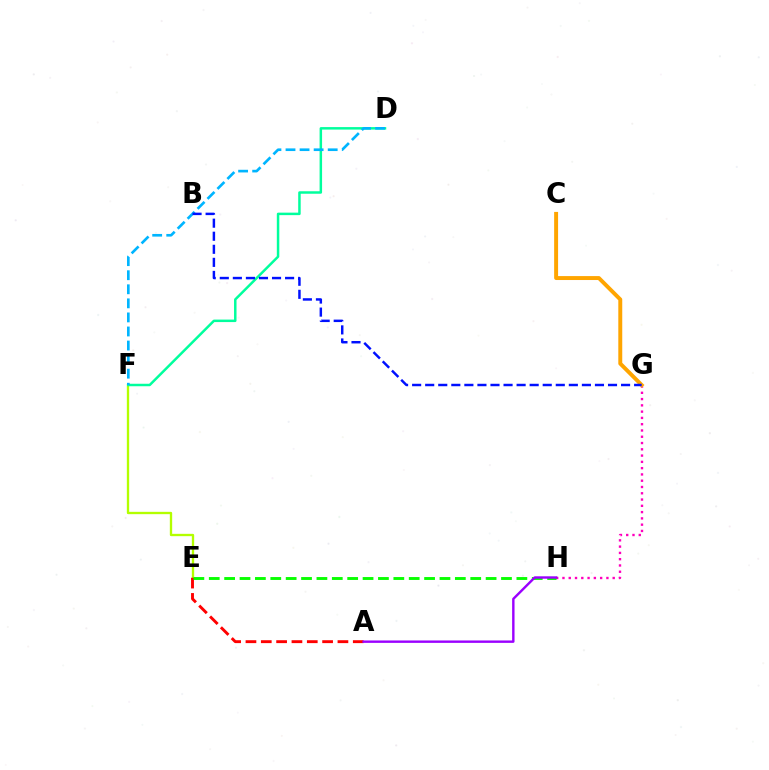{('G', 'H'): [{'color': '#ff00bd', 'line_style': 'dotted', 'thickness': 1.71}], ('E', 'F'): [{'color': '#b3ff00', 'line_style': 'solid', 'thickness': 1.68}], ('A', 'E'): [{'color': '#ff0000', 'line_style': 'dashed', 'thickness': 2.08}], ('C', 'G'): [{'color': '#ffa500', 'line_style': 'solid', 'thickness': 2.84}], ('E', 'H'): [{'color': '#08ff00', 'line_style': 'dashed', 'thickness': 2.09}], ('D', 'F'): [{'color': '#00ff9d', 'line_style': 'solid', 'thickness': 1.79}, {'color': '#00b5ff', 'line_style': 'dashed', 'thickness': 1.91}], ('B', 'G'): [{'color': '#0010ff', 'line_style': 'dashed', 'thickness': 1.77}], ('A', 'H'): [{'color': '#9b00ff', 'line_style': 'solid', 'thickness': 1.73}]}